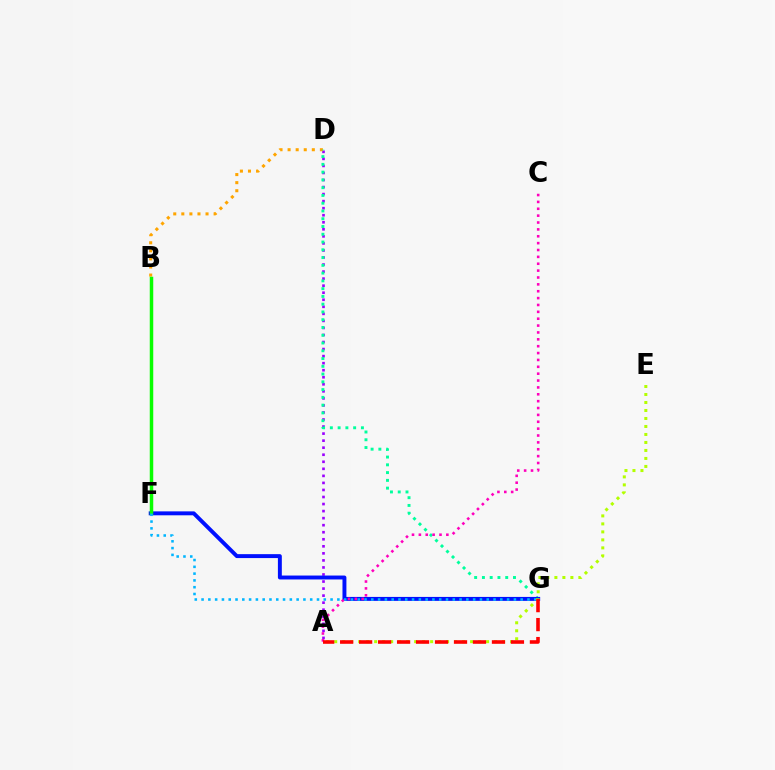{('A', 'D'): [{'color': '#9b00ff', 'line_style': 'dotted', 'thickness': 1.91}], ('B', 'D'): [{'color': '#ffa500', 'line_style': 'dotted', 'thickness': 2.19}], ('D', 'G'): [{'color': '#00ff9d', 'line_style': 'dotted', 'thickness': 2.11}], ('F', 'G'): [{'color': '#0010ff', 'line_style': 'solid', 'thickness': 2.83}, {'color': '#00b5ff', 'line_style': 'dotted', 'thickness': 1.84}], ('B', 'F'): [{'color': '#08ff00', 'line_style': 'solid', 'thickness': 2.52}], ('A', 'E'): [{'color': '#b3ff00', 'line_style': 'dotted', 'thickness': 2.17}], ('A', 'C'): [{'color': '#ff00bd', 'line_style': 'dotted', 'thickness': 1.87}], ('A', 'G'): [{'color': '#ff0000', 'line_style': 'dashed', 'thickness': 2.58}]}